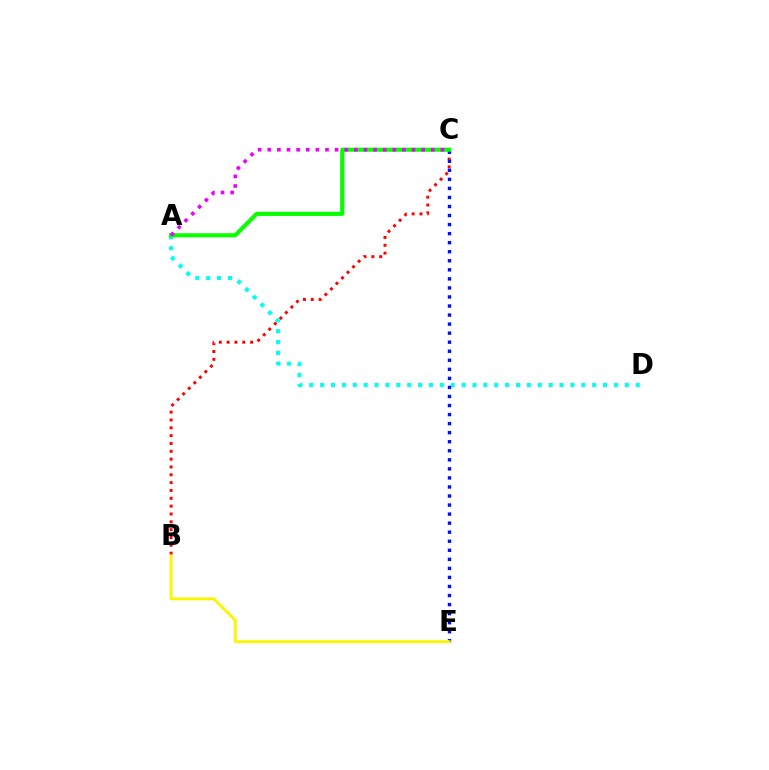{('A', 'D'): [{'color': '#00fff6', 'line_style': 'dotted', 'thickness': 2.96}], ('B', 'C'): [{'color': '#ff0000', 'line_style': 'dotted', 'thickness': 2.13}], ('C', 'E'): [{'color': '#0010ff', 'line_style': 'dotted', 'thickness': 2.46}], ('A', 'C'): [{'color': '#08ff00', 'line_style': 'solid', 'thickness': 2.96}, {'color': '#ee00ff', 'line_style': 'dotted', 'thickness': 2.61}], ('B', 'E'): [{'color': '#fcf500', 'line_style': 'solid', 'thickness': 2.09}]}